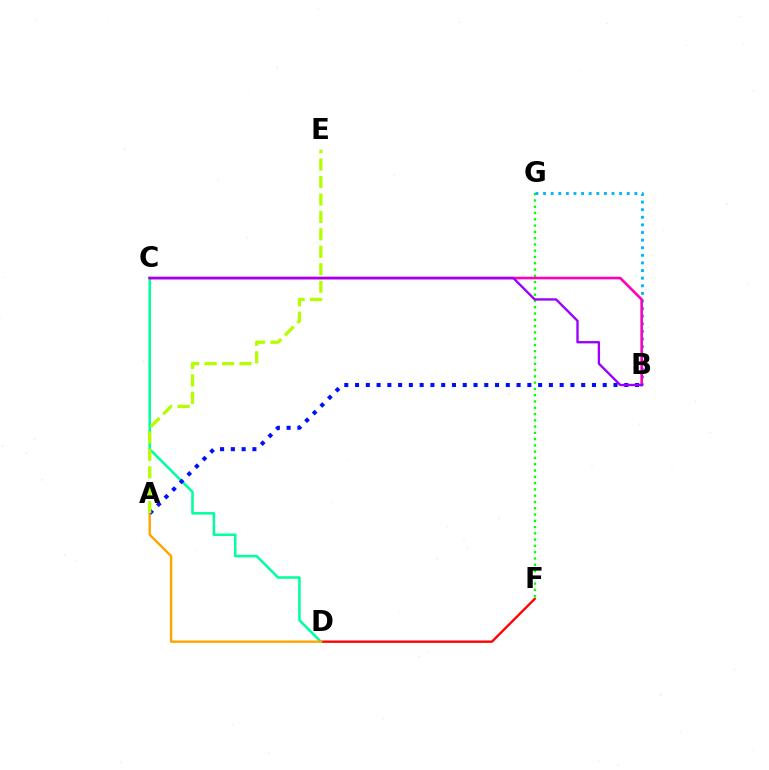{('D', 'F'): [{'color': '#ff0000', 'line_style': 'solid', 'thickness': 1.69}], ('C', 'D'): [{'color': '#00ff9d', 'line_style': 'solid', 'thickness': 1.82}], ('F', 'G'): [{'color': '#08ff00', 'line_style': 'dotted', 'thickness': 1.71}], ('A', 'D'): [{'color': '#ffa500', 'line_style': 'solid', 'thickness': 1.73}], ('A', 'B'): [{'color': '#0010ff', 'line_style': 'dotted', 'thickness': 2.93}], ('B', 'G'): [{'color': '#00b5ff', 'line_style': 'dotted', 'thickness': 2.07}], ('A', 'E'): [{'color': '#b3ff00', 'line_style': 'dashed', 'thickness': 2.37}], ('B', 'C'): [{'color': '#ff00bd', 'line_style': 'solid', 'thickness': 1.89}, {'color': '#9b00ff', 'line_style': 'solid', 'thickness': 1.69}]}